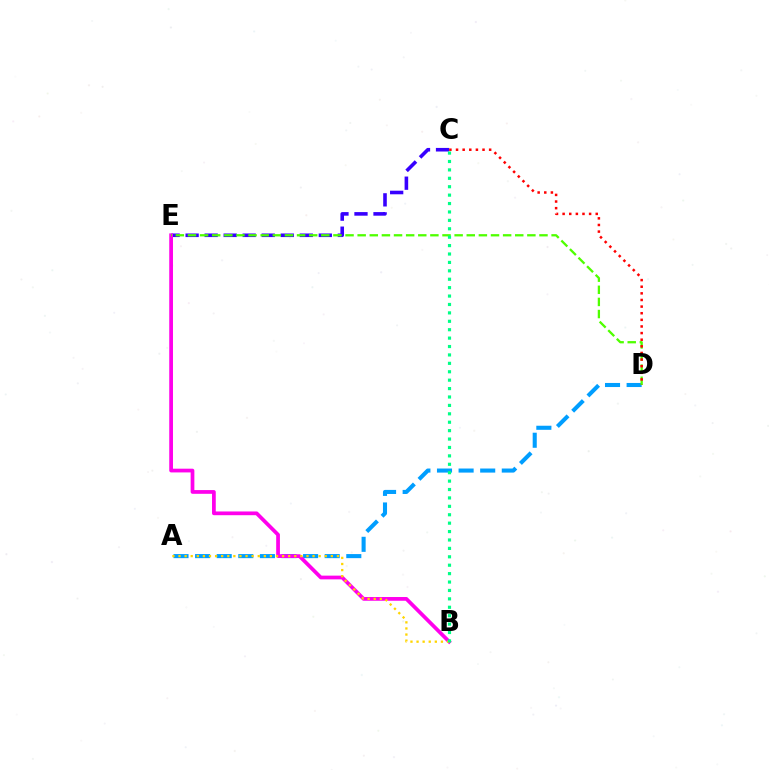{('A', 'D'): [{'color': '#009eff', 'line_style': 'dashed', 'thickness': 2.93}], ('C', 'E'): [{'color': '#3700ff', 'line_style': 'dashed', 'thickness': 2.58}], ('B', 'E'): [{'color': '#ff00ed', 'line_style': 'solid', 'thickness': 2.69}], ('D', 'E'): [{'color': '#4fff00', 'line_style': 'dashed', 'thickness': 1.65}], ('A', 'B'): [{'color': '#ffd500', 'line_style': 'dotted', 'thickness': 1.66}], ('B', 'C'): [{'color': '#00ff86', 'line_style': 'dotted', 'thickness': 2.29}], ('C', 'D'): [{'color': '#ff0000', 'line_style': 'dotted', 'thickness': 1.8}]}